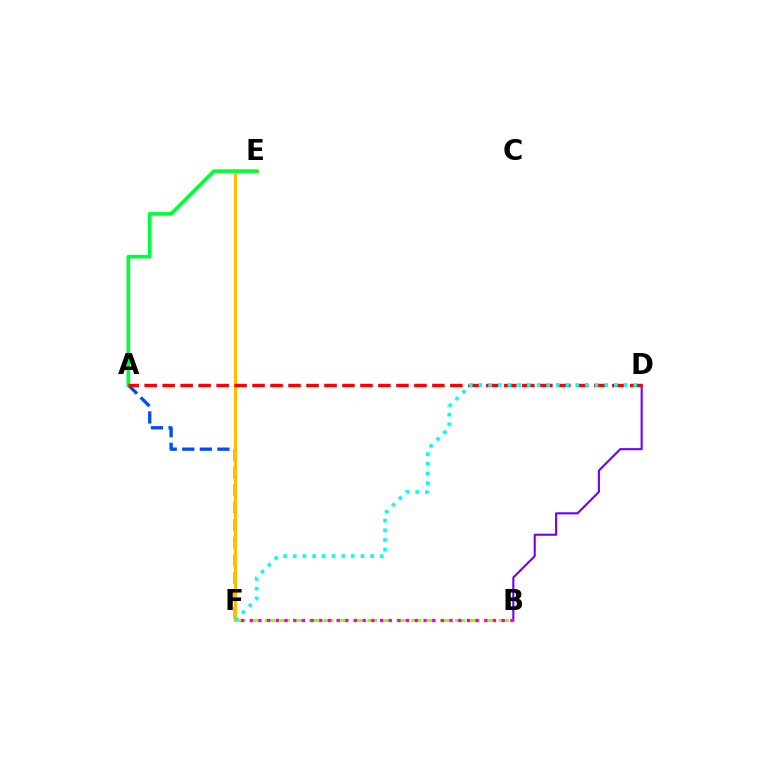{('B', 'D'): [{'color': '#7200ff', 'line_style': 'solid', 'thickness': 1.52}], ('A', 'F'): [{'color': '#004bff', 'line_style': 'dashed', 'thickness': 2.39}], ('B', 'F'): [{'color': '#84ff00', 'line_style': 'dashed', 'thickness': 1.99}, {'color': '#ff00cf', 'line_style': 'dotted', 'thickness': 2.36}], ('E', 'F'): [{'color': '#ffbd00', 'line_style': 'solid', 'thickness': 2.29}], ('A', 'E'): [{'color': '#00ff39', 'line_style': 'solid', 'thickness': 2.63}], ('A', 'D'): [{'color': '#ff0000', 'line_style': 'dashed', 'thickness': 2.44}], ('D', 'F'): [{'color': '#00fff6', 'line_style': 'dotted', 'thickness': 2.63}]}